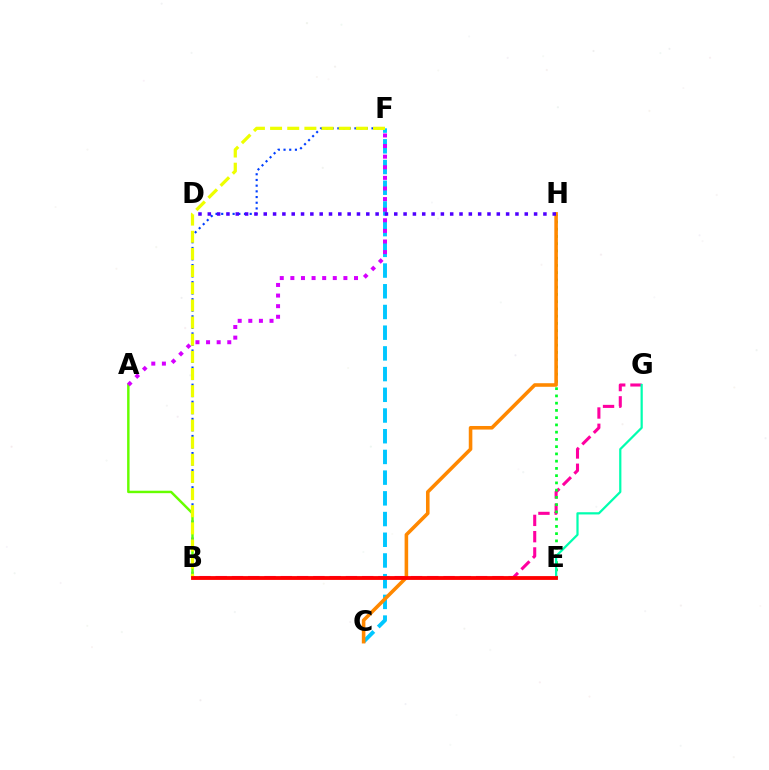{('B', 'F'): [{'color': '#003fff', 'line_style': 'dotted', 'thickness': 1.55}, {'color': '#eeff00', 'line_style': 'dashed', 'thickness': 2.33}], ('B', 'G'): [{'color': '#ff00a0', 'line_style': 'dashed', 'thickness': 2.21}], ('E', 'H'): [{'color': '#00ff27', 'line_style': 'dotted', 'thickness': 1.97}], ('A', 'B'): [{'color': '#66ff00', 'line_style': 'solid', 'thickness': 1.77}], ('C', 'F'): [{'color': '#00c7ff', 'line_style': 'dashed', 'thickness': 2.81}], ('C', 'H'): [{'color': '#ff8800', 'line_style': 'solid', 'thickness': 2.58}], ('D', 'H'): [{'color': '#4f00ff', 'line_style': 'dotted', 'thickness': 2.53}], ('E', 'G'): [{'color': '#00ffaf', 'line_style': 'solid', 'thickness': 1.6}], ('B', 'E'): [{'color': '#ff0000', 'line_style': 'solid', 'thickness': 2.75}], ('A', 'F'): [{'color': '#d600ff', 'line_style': 'dotted', 'thickness': 2.88}]}